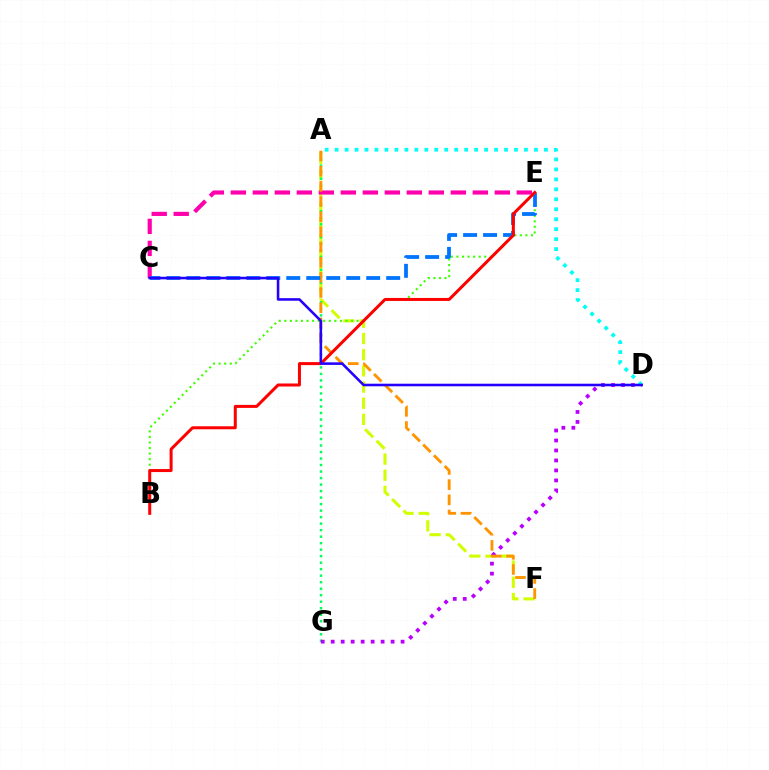{('A', 'F'): [{'color': '#d1ff00', 'line_style': 'dashed', 'thickness': 2.2}, {'color': '#ff9400', 'line_style': 'dashed', 'thickness': 2.06}], ('A', 'G'): [{'color': '#00ff5c', 'line_style': 'dotted', 'thickness': 1.77}], ('D', 'G'): [{'color': '#b900ff', 'line_style': 'dotted', 'thickness': 2.71}], ('A', 'D'): [{'color': '#00fff6', 'line_style': 'dotted', 'thickness': 2.71}], ('C', 'E'): [{'color': '#ff00ac', 'line_style': 'dashed', 'thickness': 2.99}, {'color': '#0074ff', 'line_style': 'dashed', 'thickness': 2.71}], ('B', 'E'): [{'color': '#3dff00', 'line_style': 'dotted', 'thickness': 1.51}, {'color': '#ff0000', 'line_style': 'solid', 'thickness': 2.17}], ('C', 'D'): [{'color': '#2500ff', 'line_style': 'solid', 'thickness': 1.85}]}